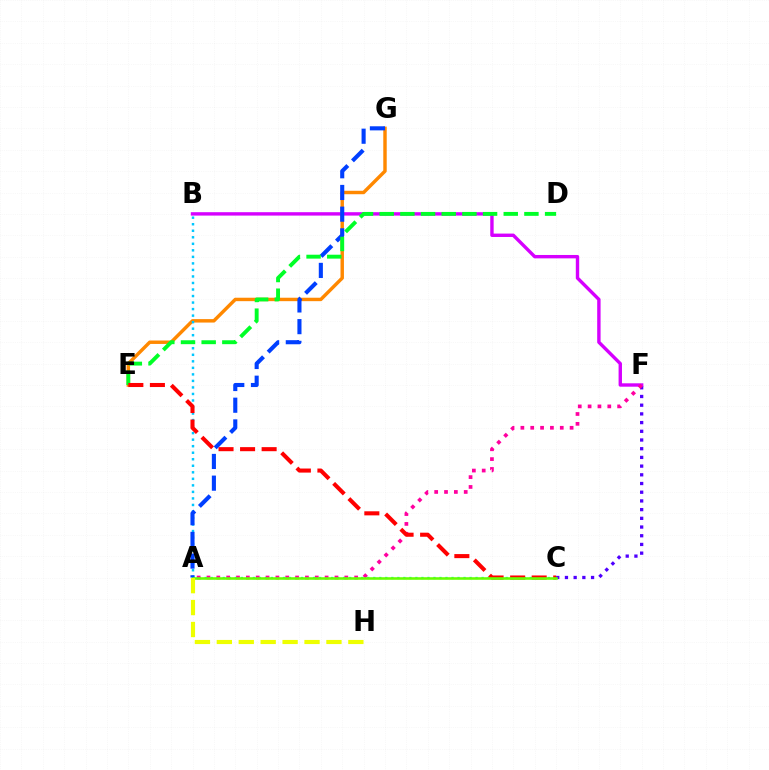{('E', 'G'): [{'color': '#ff8800', 'line_style': 'solid', 'thickness': 2.48}], ('A', 'B'): [{'color': '#00c7ff', 'line_style': 'dotted', 'thickness': 1.77}], ('A', 'C'): [{'color': '#00ffaf', 'line_style': 'dotted', 'thickness': 1.64}, {'color': '#66ff00', 'line_style': 'solid', 'thickness': 1.86}], ('B', 'F'): [{'color': '#d600ff', 'line_style': 'solid', 'thickness': 2.44}], ('A', 'G'): [{'color': '#003fff', 'line_style': 'dashed', 'thickness': 2.95}], ('D', 'E'): [{'color': '#00ff27', 'line_style': 'dashed', 'thickness': 2.81}], ('C', 'F'): [{'color': '#4f00ff', 'line_style': 'dotted', 'thickness': 2.36}], ('A', 'F'): [{'color': '#ff00a0', 'line_style': 'dotted', 'thickness': 2.68}], ('C', 'E'): [{'color': '#ff0000', 'line_style': 'dashed', 'thickness': 2.93}], ('A', 'H'): [{'color': '#eeff00', 'line_style': 'dashed', 'thickness': 2.98}]}